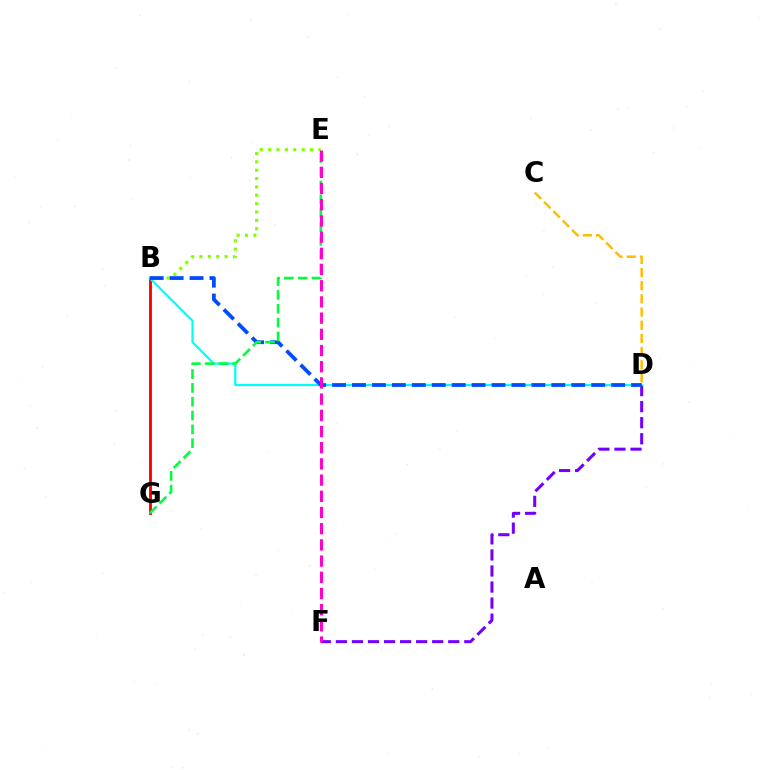{('B', 'G'): [{'color': '#ff0000', 'line_style': 'solid', 'thickness': 2.06}], ('D', 'F'): [{'color': '#7200ff', 'line_style': 'dashed', 'thickness': 2.18}], ('B', 'E'): [{'color': '#84ff00', 'line_style': 'dotted', 'thickness': 2.27}], ('B', 'D'): [{'color': '#00fff6', 'line_style': 'solid', 'thickness': 1.59}, {'color': '#004bff', 'line_style': 'dashed', 'thickness': 2.71}], ('E', 'G'): [{'color': '#00ff39', 'line_style': 'dashed', 'thickness': 1.88}], ('C', 'D'): [{'color': '#ffbd00', 'line_style': 'dashed', 'thickness': 1.79}], ('E', 'F'): [{'color': '#ff00cf', 'line_style': 'dashed', 'thickness': 2.2}]}